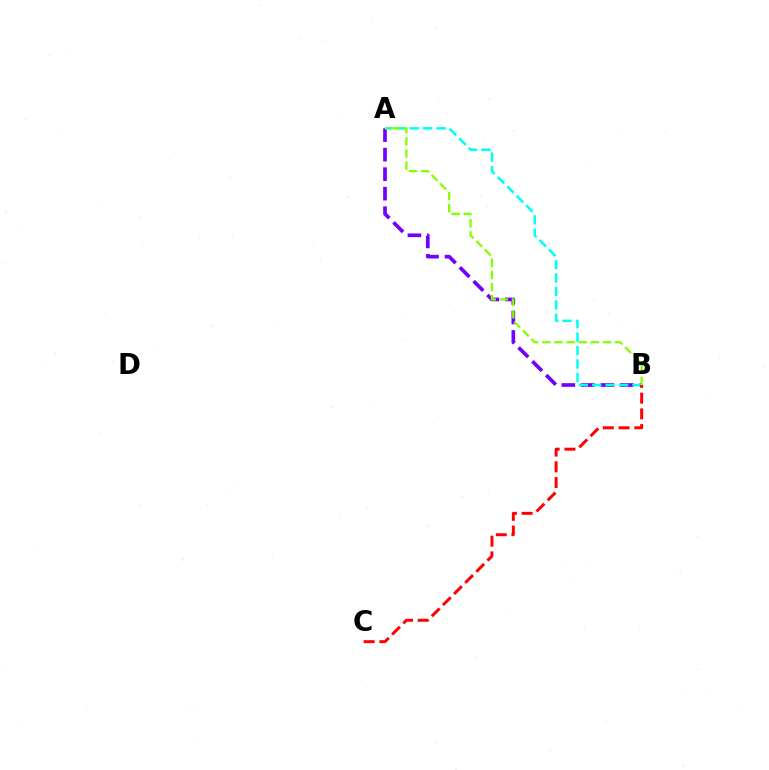{('A', 'B'): [{'color': '#7200ff', 'line_style': 'dashed', 'thickness': 2.65}, {'color': '#00fff6', 'line_style': 'dashed', 'thickness': 1.82}, {'color': '#84ff00', 'line_style': 'dashed', 'thickness': 1.65}], ('B', 'C'): [{'color': '#ff0000', 'line_style': 'dashed', 'thickness': 2.14}]}